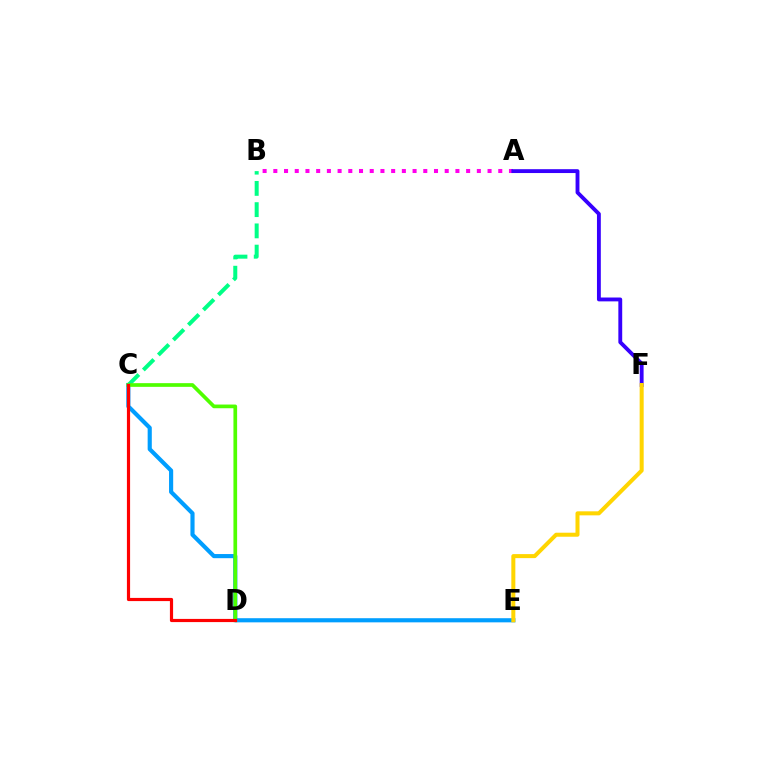{('A', 'B'): [{'color': '#ff00ed', 'line_style': 'dotted', 'thickness': 2.91}], ('B', 'C'): [{'color': '#00ff86', 'line_style': 'dashed', 'thickness': 2.89}], ('C', 'E'): [{'color': '#009eff', 'line_style': 'solid', 'thickness': 2.98}], ('C', 'D'): [{'color': '#4fff00', 'line_style': 'solid', 'thickness': 2.66}, {'color': '#ff0000', 'line_style': 'solid', 'thickness': 2.29}], ('A', 'F'): [{'color': '#3700ff', 'line_style': 'solid', 'thickness': 2.78}], ('E', 'F'): [{'color': '#ffd500', 'line_style': 'solid', 'thickness': 2.9}]}